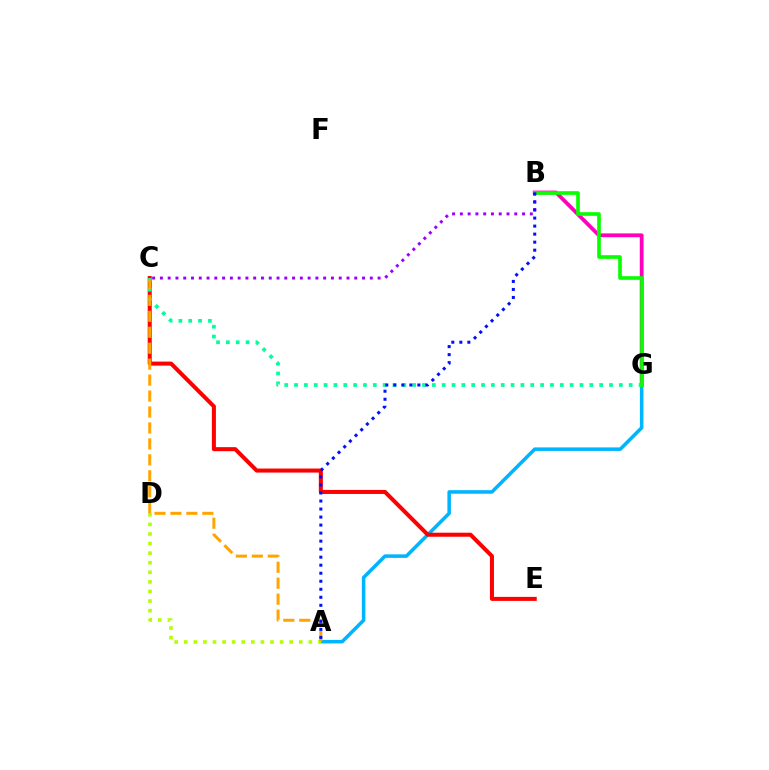{('B', 'G'): [{'color': '#ff00bd', 'line_style': 'solid', 'thickness': 2.73}, {'color': '#08ff00', 'line_style': 'solid', 'thickness': 2.63}], ('A', 'G'): [{'color': '#00b5ff', 'line_style': 'solid', 'thickness': 2.55}], ('A', 'D'): [{'color': '#b3ff00', 'line_style': 'dotted', 'thickness': 2.6}], ('C', 'E'): [{'color': '#ff0000', 'line_style': 'solid', 'thickness': 2.9}], ('C', 'G'): [{'color': '#00ff9d', 'line_style': 'dotted', 'thickness': 2.67}], ('A', 'C'): [{'color': '#ffa500', 'line_style': 'dashed', 'thickness': 2.17}], ('B', 'C'): [{'color': '#9b00ff', 'line_style': 'dotted', 'thickness': 2.11}], ('A', 'B'): [{'color': '#0010ff', 'line_style': 'dotted', 'thickness': 2.18}]}